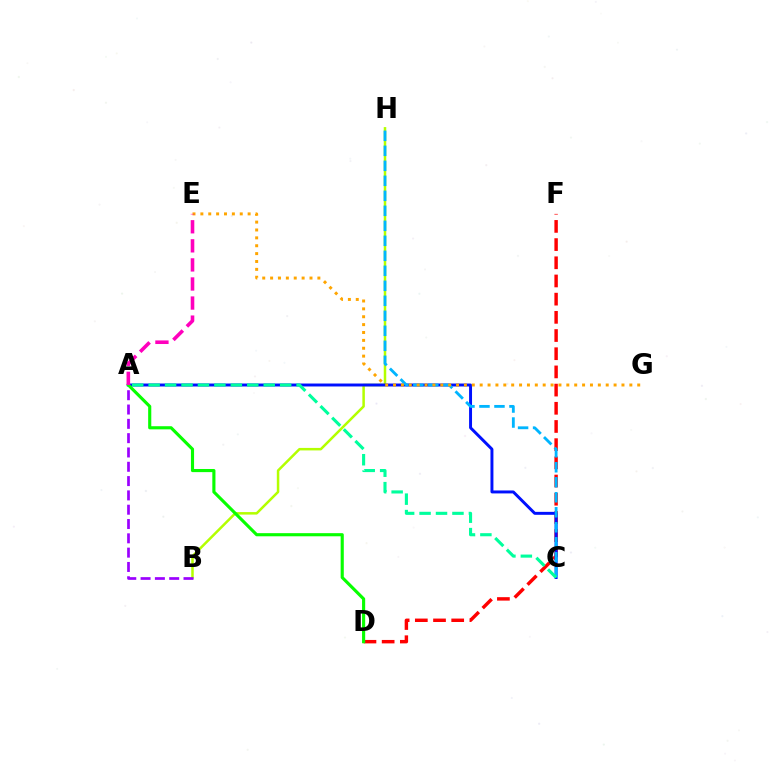{('B', 'H'): [{'color': '#b3ff00', 'line_style': 'solid', 'thickness': 1.8}], ('D', 'F'): [{'color': '#ff0000', 'line_style': 'dashed', 'thickness': 2.47}], ('A', 'C'): [{'color': '#0010ff', 'line_style': 'solid', 'thickness': 2.12}, {'color': '#00ff9d', 'line_style': 'dashed', 'thickness': 2.23}], ('A', 'B'): [{'color': '#9b00ff', 'line_style': 'dashed', 'thickness': 1.94}], ('C', 'H'): [{'color': '#00b5ff', 'line_style': 'dashed', 'thickness': 2.04}], ('A', 'D'): [{'color': '#08ff00', 'line_style': 'solid', 'thickness': 2.25}], ('E', 'G'): [{'color': '#ffa500', 'line_style': 'dotted', 'thickness': 2.14}], ('A', 'E'): [{'color': '#ff00bd', 'line_style': 'dashed', 'thickness': 2.59}]}